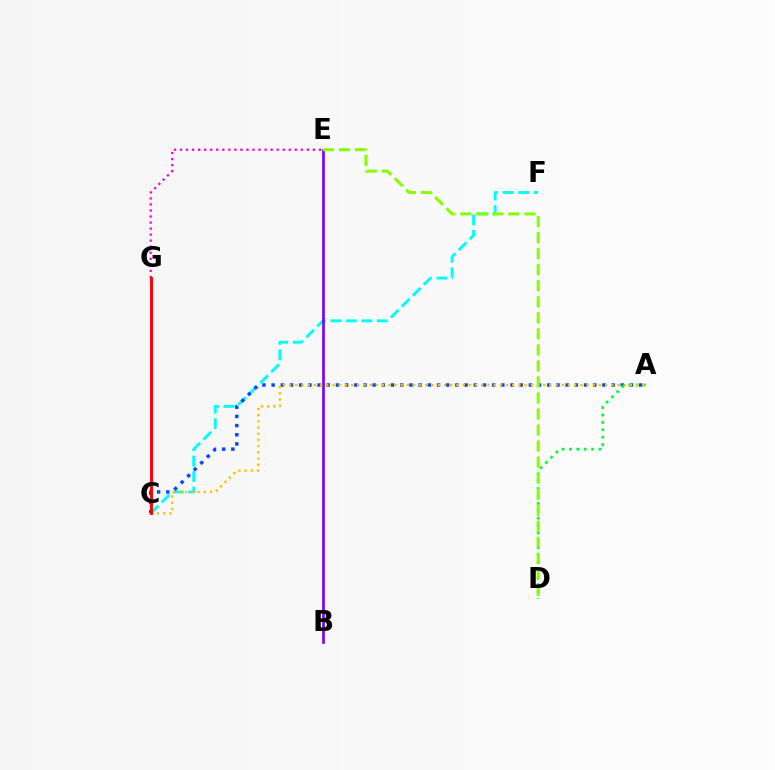{('C', 'F'): [{'color': '#00fff6', 'line_style': 'dashed', 'thickness': 2.1}], ('A', 'C'): [{'color': '#004bff', 'line_style': 'dotted', 'thickness': 2.5}, {'color': '#ffbd00', 'line_style': 'dotted', 'thickness': 1.68}], ('A', 'D'): [{'color': '#00ff39', 'line_style': 'dotted', 'thickness': 2.01}], ('B', 'E'): [{'color': '#7200ff', 'line_style': 'solid', 'thickness': 1.9}], ('E', 'G'): [{'color': '#ff00cf', 'line_style': 'dotted', 'thickness': 1.64}], ('C', 'G'): [{'color': '#ff0000', 'line_style': 'solid', 'thickness': 2.11}], ('D', 'E'): [{'color': '#84ff00', 'line_style': 'dashed', 'thickness': 2.18}]}